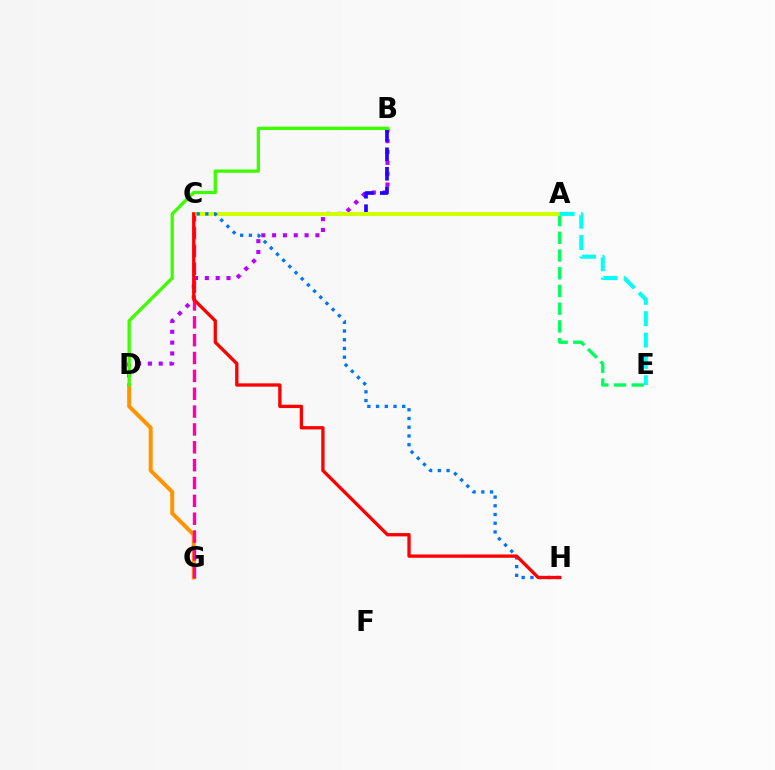{('B', 'D'): [{'color': '#b900ff', 'line_style': 'dotted', 'thickness': 2.94}, {'color': '#3dff00', 'line_style': 'solid', 'thickness': 2.38}], ('A', 'E'): [{'color': '#00ff5c', 'line_style': 'dashed', 'thickness': 2.41}, {'color': '#00fff6', 'line_style': 'dashed', 'thickness': 2.9}], ('D', 'G'): [{'color': '#ff9400', 'line_style': 'solid', 'thickness': 2.88}], ('B', 'C'): [{'color': '#2500ff', 'line_style': 'dashed', 'thickness': 2.65}], ('C', 'G'): [{'color': '#ff00ac', 'line_style': 'dashed', 'thickness': 2.43}], ('A', 'C'): [{'color': '#d1ff00', 'line_style': 'solid', 'thickness': 2.92}], ('C', 'H'): [{'color': '#0074ff', 'line_style': 'dotted', 'thickness': 2.37}, {'color': '#ff0000', 'line_style': 'solid', 'thickness': 2.38}]}